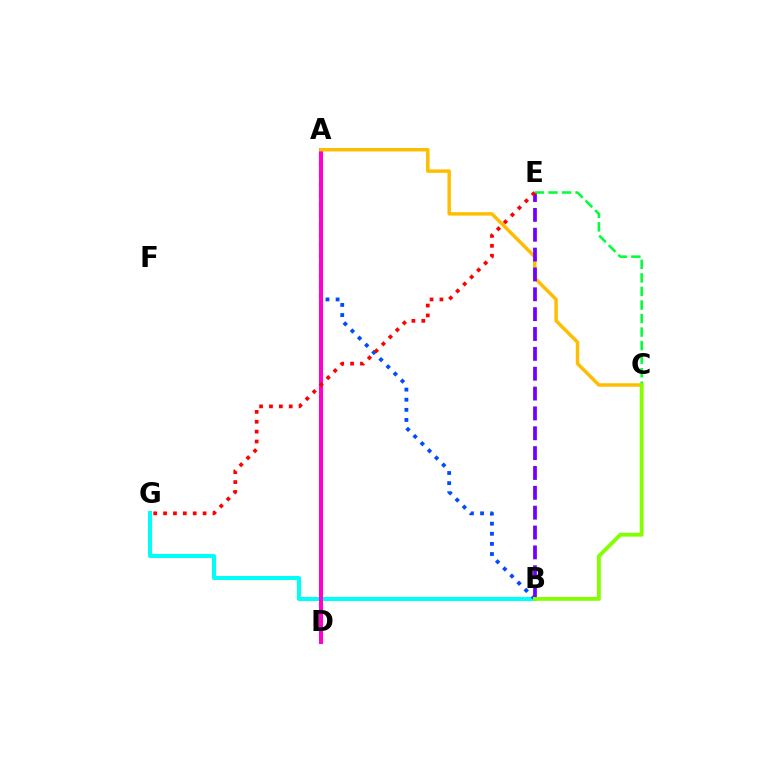{('B', 'G'): [{'color': '#00fff6', 'line_style': 'solid', 'thickness': 2.92}], ('A', 'B'): [{'color': '#004bff', 'line_style': 'dotted', 'thickness': 2.75}], ('A', 'D'): [{'color': '#ff00cf', 'line_style': 'solid', 'thickness': 2.9}], ('A', 'C'): [{'color': '#ffbd00', 'line_style': 'solid', 'thickness': 2.48}], ('B', 'E'): [{'color': '#7200ff', 'line_style': 'dashed', 'thickness': 2.7}], ('C', 'E'): [{'color': '#00ff39', 'line_style': 'dashed', 'thickness': 1.84}], ('B', 'C'): [{'color': '#84ff00', 'line_style': 'solid', 'thickness': 2.77}], ('E', 'G'): [{'color': '#ff0000', 'line_style': 'dotted', 'thickness': 2.69}]}